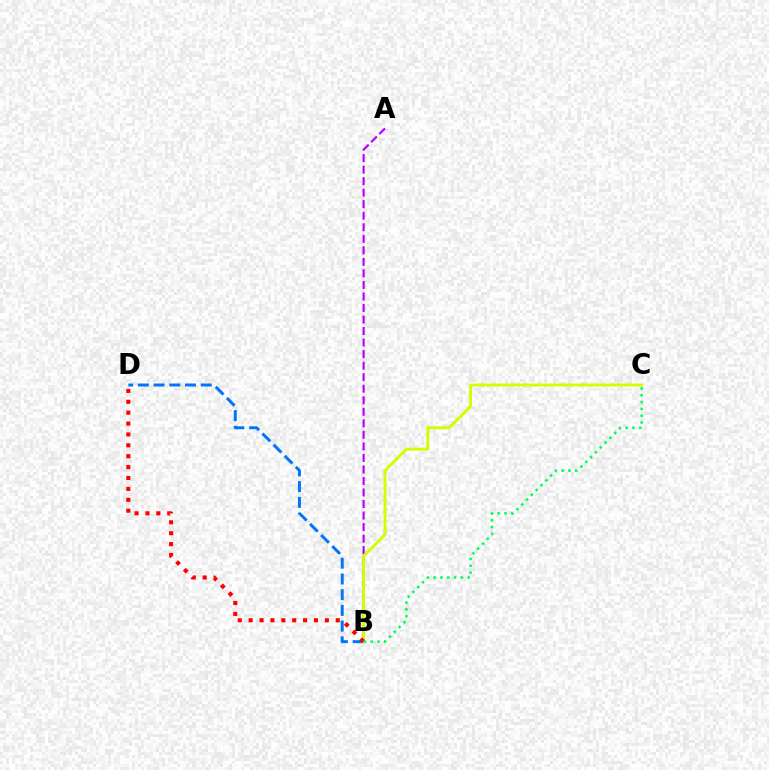{('B', 'D'): [{'color': '#0074ff', 'line_style': 'dashed', 'thickness': 2.14}, {'color': '#ff0000', 'line_style': 'dotted', 'thickness': 2.96}], ('A', 'B'): [{'color': '#b900ff', 'line_style': 'dashed', 'thickness': 1.57}], ('B', 'C'): [{'color': '#d1ff00', 'line_style': 'solid', 'thickness': 2.08}, {'color': '#00ff5c', 'line_style': 'dotted', 'thickness': 1.85}]}